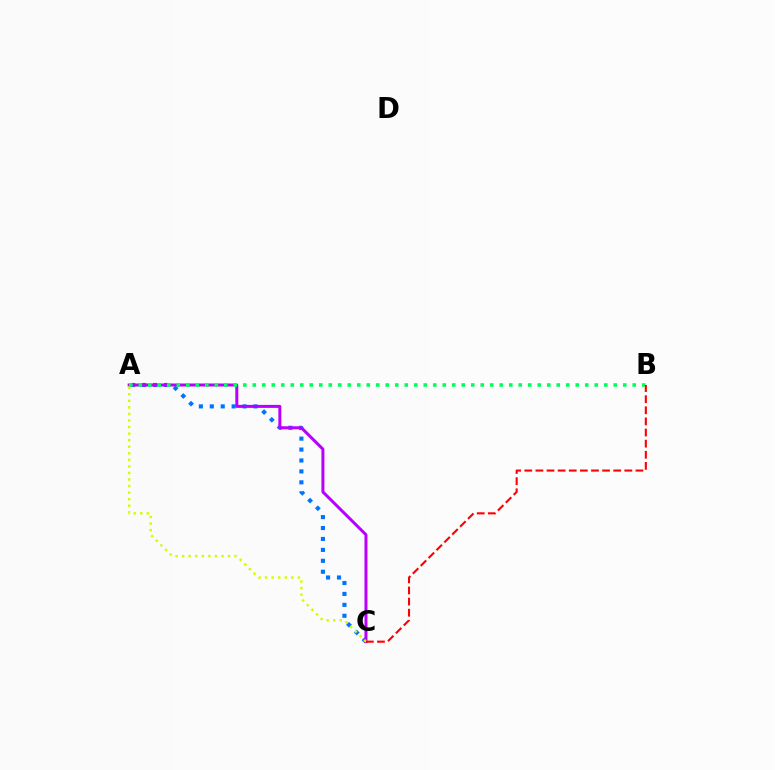{('A', 'C'): [{'color': '#0074ff', 'line_style': 'dotted', 'thickness': 2.97}, {'color': '#b900ff', 'line_style': 'solid', 'thickness': 2.16}, {'color': '#d1ff00', 'line_style': 'dotted', 'thickness': 1.78}], ('A', 'B'): [{'color': '#00ff5c', 'line_style': 'dotted', 'thickness': 2.58}], ('B', 'C'): [{'color': '#ff0000', 'line_style': 'dashed', 'thickness': 1.51}]}